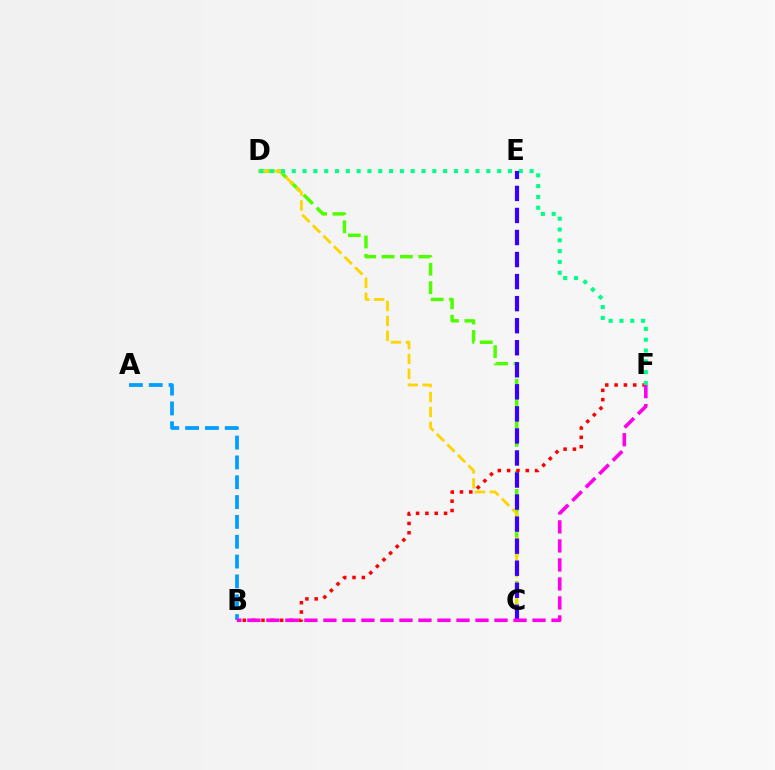{('C', 'D'): [{'color': '#4fff00', 'line_style': 'dashed', 'thickness': 2.5}, {'color': '#ffd500', 'line_style': 'dashed', 'thickness': 2.02}], ('A', 'B'): [{'color': '#009eff', 'line_style': 'dashed', 'thickness': 2.69}], ('B', 'F'): [{'color': '#ff0000', 'line_style': 'dotted', 'thickness': 2.53}, {'color': '#ff00ed', 'line_style': 'dashed', 'thickness': 2.58}], ('D', 'F'): [{'color': '#00ff86', 'line_style': 'dotted', 'thickness': 2.94}], ('C', 'E'): [{'color': '#3700ff', 'line_style': 'dashed', 'thickness': 3.0}]}